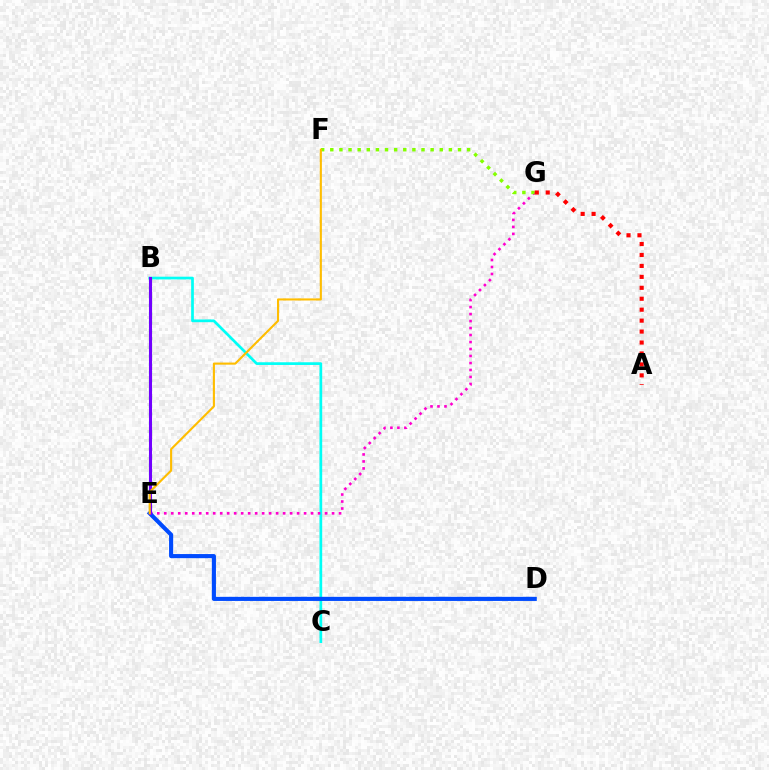{('B', 'C'): [{'color': '#00fff6', 'line_style': 'solid', 'thickness': 1.95}], ('E', 'G'): [{'color': '#ff00cf', 'line_style': 'dotted', 'thickness': 1.9}], ('B', 'E'): [{'color': '#00ff39', 'line_style': 'dotted', 'thickness': 2.29}, {'color': '#7200ff', 'line_style': 'solid', 'thickness': 2.21}], ('F', 'G'): [{'color': '#84ff00', 'line_style': 'dotted', 'thickness': 2.48}], ('D', 'E'): [{'color': '#004bff', 'line_style': 'solid', 'thickness': 2.96}], ('E', 'F'): [{'color': '#ffbd00', 'line_style': 'solid', 'thickness': 1.52}], ('A', 'G'): [{'color': '#ff0000', 'line_style': 'dotted', 'thickness': 2.97}]}